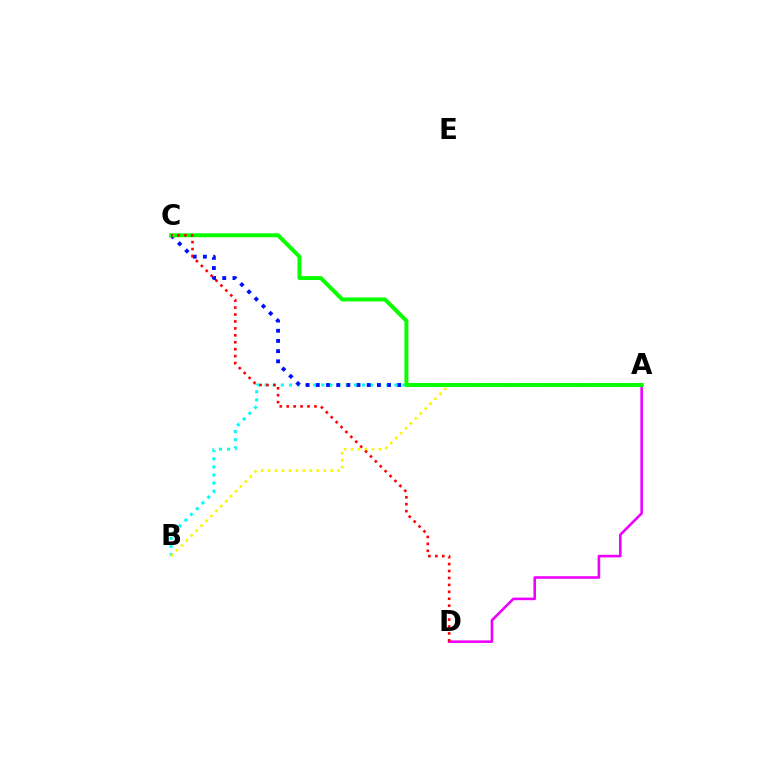{('A', 'B'): [{'color': '#00fff6', 'line_style': 'dotted', 'thickness': 2.2}, {'color': '#fcf500', 'line_style': 'dotted', 'thickness': 1.89}], ('A', 'C'): [{'color': '#0010ff', 'line_style': 'dotted', 'thickness': 2.77}, {'color': '#08ff00', 'line_style': 'solid', 'thickness': 2.84}], ('A', 'D'): [{'color': '#ee00ff', 'line_style': 'solid', 'thickness': 1.87}], ('C', 'D'): [{'color': '#ff0000', 'line_style': 'dotted', 'thickness': 1.88}]}